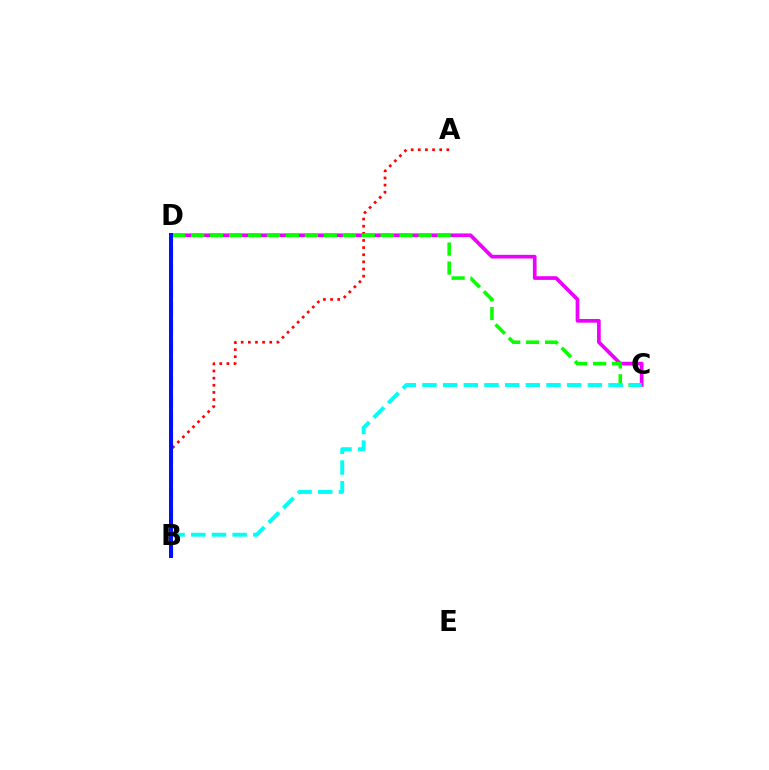{('A', 'B'): [{'color': '#ff0000', 'line_style': 'dotted', 'thickness': 1.94}], ('C', 'D'): [{'color': '#ee00ff', 'line_style': 'solid', 'thickness': 2.66}, {'color': '#08ff00', 'line_style': 'dashed', 'thickness': 2.57}], ('B', 'D'): [{'color': '#fcf500', 'line_style': 'dashed', 'thickness': 2.52}, {'color': '#0010ff', 'line_style': 'solid', 'thickness': 2.88}], ('B', 'C'): [{'color': '#00fff6', 'line_style': 'dashed', 'thickness': 2.81}]}